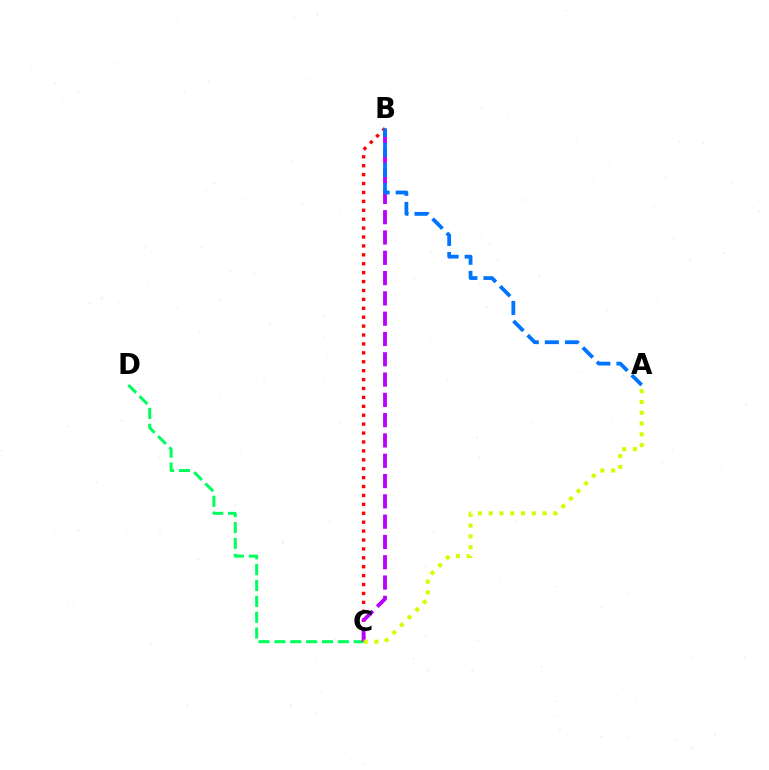{('C', 'D'): [{'color': '#00ff5c', 'line_style': 'dashed', 'thickness': 2.16}], ('B', 'C'): [{'color': '#ff0000', 'line_style': 'dotted', 'thickness': 2.42}, {'color': '#b900ff', 'line_style': 'dashed', 'thickness': 2.76}], ('A', 'B'): [{'color': '#0074ff', 'line_style': 'dashed', 'thickness': 2.73}], ('A', 'C'): [{'color': '#d1ff00', 'line_style': 'dotted', 'thickness': 2.93}]}